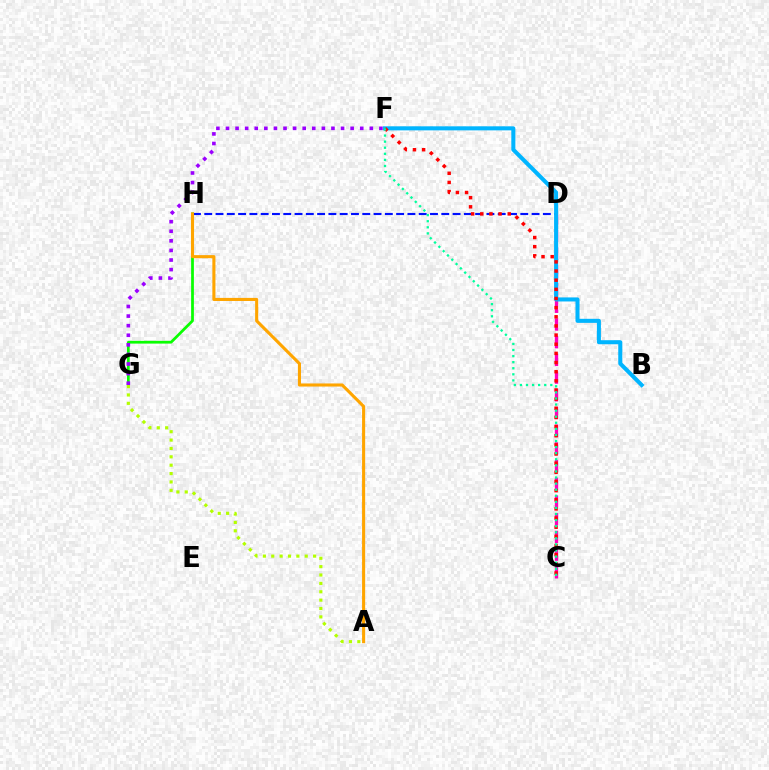{('G', 'H'): [{'color': '#08ff00', 'line_style': 'solid', 'thickness': 1.98}], ('C', 'D'): [{'color': '#ff00bd', 'line_style': 'dashed', 'thickness': 2.4}], ('D', 'H'): [{'color': '#0010ff', 'line_style': 'dashed', 'thickness': 1.53}], ('F', 'G'): [{'color': '#9b00ff', 'line_style': 'dotted', 'thickness': 2.61}], ('B', 'F'): [{'color': '#00b5ff', 'line_style': 'solid', 'thickness': 2.92}], ('C', 'F'): [{'color': '#ff0000', 'line_style': 'dotted', 'thickness': 2.49}, {'color': '#00ff9d', 'line_style': 'dotted', 'thickness': 1.65}], ('A', 'G'): [{'color': '#b3ff00', 'line_style': 'dotted', 'thickness': 2.28}], ('A', 'H'): [{'color': '#ffa500', 'line_style': 'solid', 'thickness': 2.22}]}